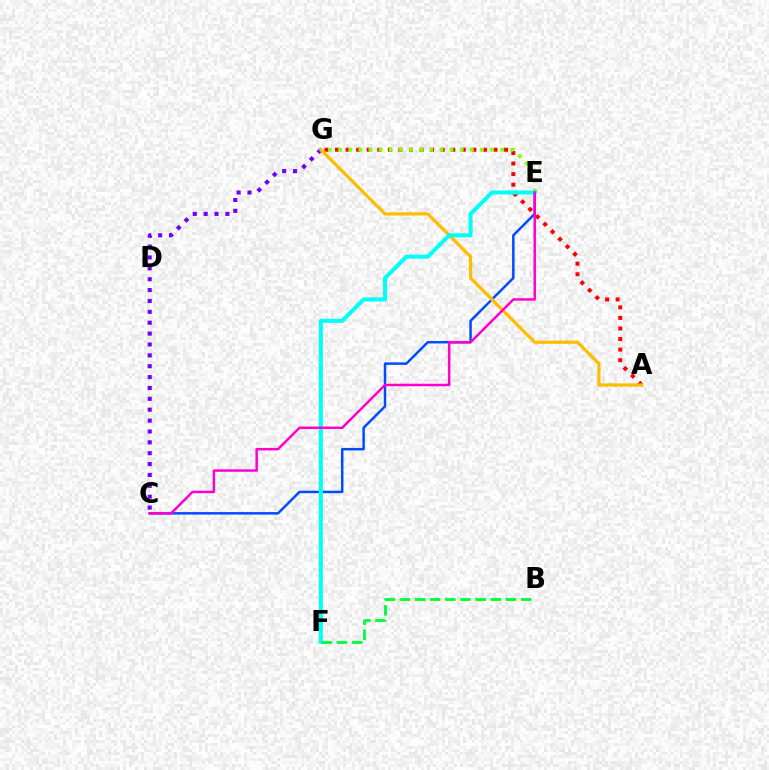{('C', 'G'): [{'color': '#7200ff', 'line_style': 'dotted', 'thickness': 2.95}], ('A', 'G'): [{'color': '#ff0000', 'line_style': 'dotted', 'thickness': 2.87}, {'color': '#ffbd00', 'line_style': 'solid', 'thickness': 2.34}], ('C', 'E'): [{'color': '#004bff', 'line_style': 'solid', 'thickness': 1.78}, {'color': '#ff00cf', 'line_style': 'solid', 'thickness': 1.79}], ('E', 'G'): [{'color': '#84ff00', 'line_style': 'dotted', 'thickness': 2.75}], ('E', 'F'): [{'color': '#00fff6', 'line_style': 'solid', 'thickness': 2.9}], ('B', 'F'): [{'color': '#00ff39', 'line_style': 'dashed', 'thickness': 2.06}]}